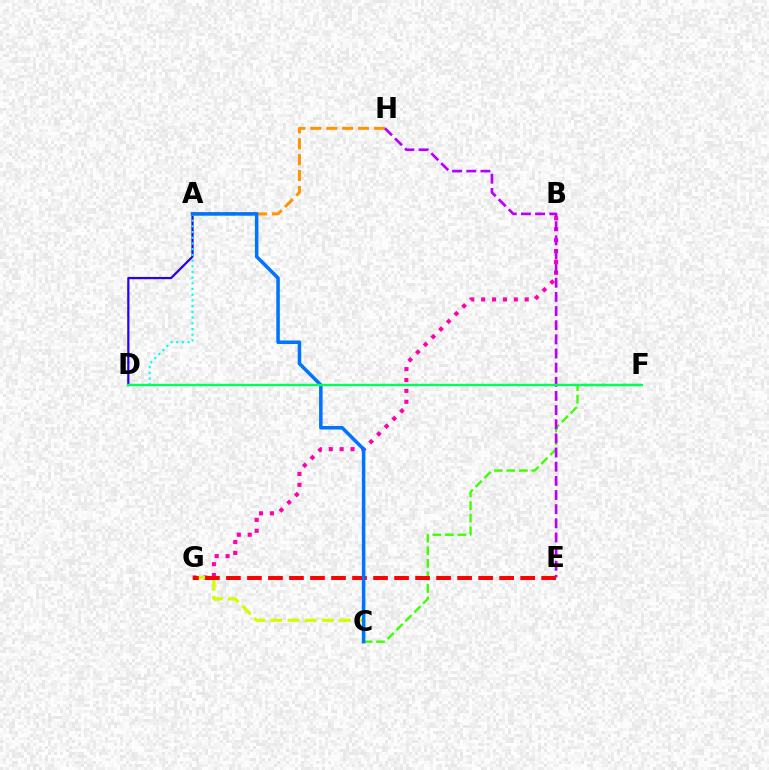{('C', 'F'): [{'color': '#3dff00', 'line_style': 'dashed', 'thickness': 1.71}], ('B', 'G'): [{'color': '#ff00ac', 'line_style': 'dotted', 'thickness': 2.96}], ('C', 'G'): [{'color': '#d1ff00', 'line_style': 'dashed', 'thickness': 2.32}], ('A', 'D'): [{'color': '#2500ff', 'line_style': 'solid', 'thickness': 1.61}, {'color': '#00fff6', 'line_style': 'dotted', 'thickness': 1.55}], ('E', 'G'): [{'color': '#ff0000', 'line_style': 'dashed', 'thickness': 2.85}], ('A', 'H'): [{'color': '#ff9400', 'line_style': 'dashed', 'thickness': 2.16}], ('E', 'H'): [{'color': '#b900ff', 'line_style': 'dashed', 'thickness': 1.92}], ('A', 'C'): [{'color': '#0074ff', 'line_style': 'solid', 'thickness': 2.54}], ('D', 'F'): [{'color': '#00ff5c', 'line_style': 'solid', 'thickness': 1.71}]}